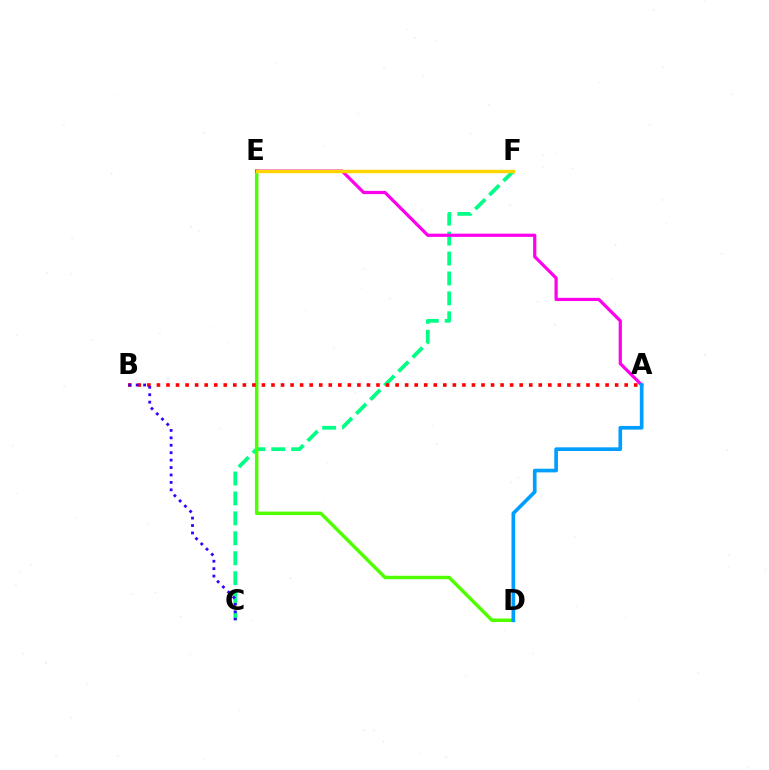{('C', 'F'): [{'color': '#00ff86', 'line_style': 'dashed', 'thickness': 2.71}], ('D', 'E'): [{'color': '#4fff00', 'line_style': 'solid', 'thickness': 2.49}], ('A', 'E'): [{'color': '#ff00ed', 'line_style': 'solid', 'thickness': 2.31}], ('A', 'B'): [{'color': '#ff0000', 'line_style': 'dotted', 'thickness': 2.59}], ('E', 'F'): [{'color': '#ffd500', 'line_style': 'solid', 'thickness': 2.48}], ('A', 'D'): [{'color': '#009eff', 'line_style': 'solid', 'thickness': 2.64}], ('B', 'C'): [{'color': '#3700ff', 'line_style': 'dotted', 'thickness': 2.02}]}